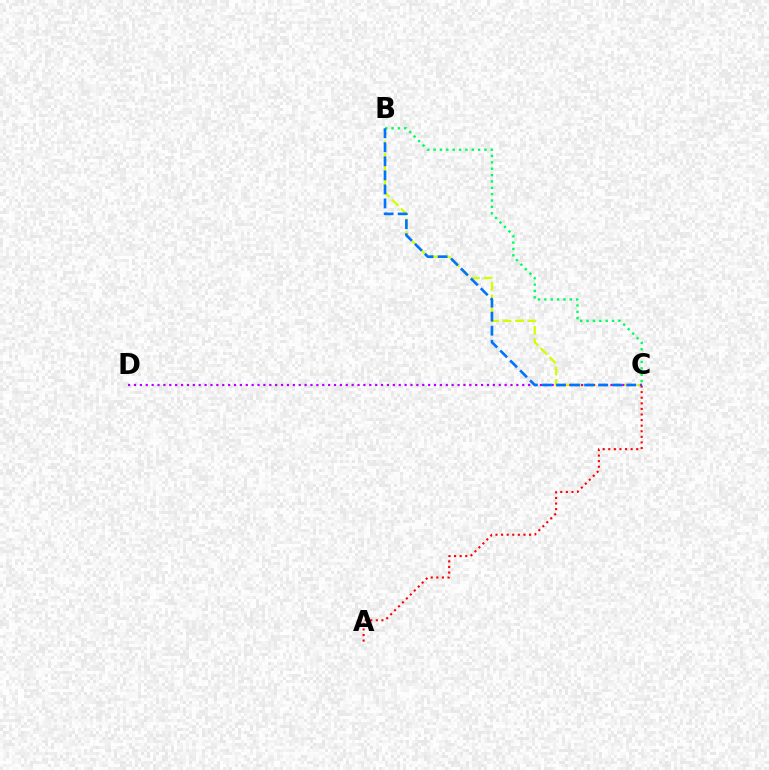{('B', 'C'): [{'color': '#d1ff00', 'line_style': 'dashed', 'thickness': 1.68}, {'color': '#00ff5c', 'line_style': 'dotted', 'thickness': 1.73}, {'color': '#0074ff', 'line_style': 'dashed', 'thickness': 1.91}], ('C', 'D'): [{'color': '#b900ff', 'line_style': 'dotted', 'thickness': 1.6}], ('A', 'C'): [{'color': '#ff0000', 'line_style': 'dotted', 'thickness': 1.52}]}